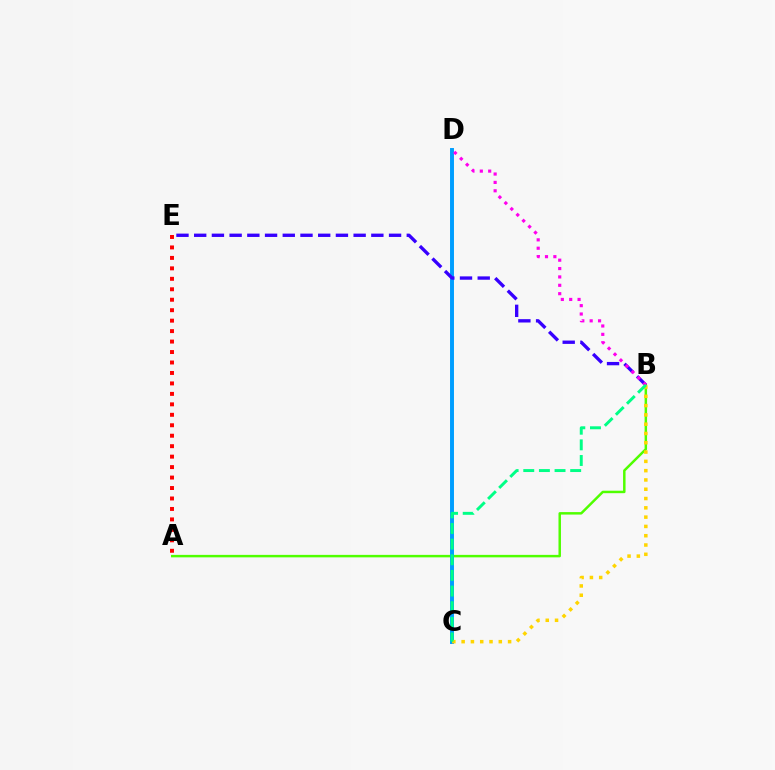{('A', 'E'): [{'color': '#ff0000', 'line_style': 'dotted', 'thickness': 2.84}], ('A', 'B'): [{'color': '#4fff00', 'line_style': 'solid', 'thickness': 1.78}], ('C', 'D'): [{'color': '#009eff', 'line_style': 'solid', 'thickness': 2.84}], ('B', 'E'): [{'color': '#3700ff', 'line_style': 'dashed', 'thickness': 2.41}], ('B', 'C'): [{'color': '#ffd500', 'line_style': 'dotted', 'thickness': 2.53}, {'color': '#00ff86', 'line_style': 'dashed', 'thickness': 2.12}], ('B', 'D'): [{'color': '#ff00ed', 'line_style': 'dotted', 'thickness': 2.27}]}